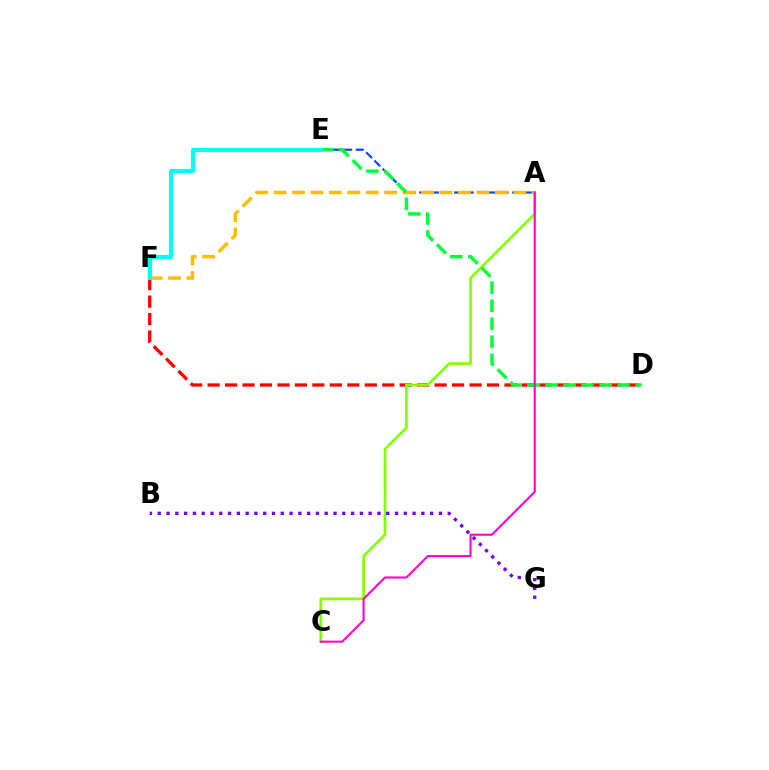{('D', 'F'): [{'color': '#ff0000', 'line_style': 'dashed', 'thickness': 2.37}], ('A', 'C'): [{'color': '#84ff00', 'line_style': 'solid', 'thickness': 1.93}, {'color': '#ff00cf', 'line_style': 'solid', 'thickness': 1.51}], ('A', 'E'): [{'color': '#004bff', 'line_style': 'dashed', 'thickness': 1.58}], ('B', 'G'): [{'color': '#7200ff', 'line_style': 'dotted', 'thickness': 2.39}], ('A', 'F'): [{'color': '#ffbd00', 'line_style': 'dashed', 'thickness': 2.51}], ('D', 'E'): [{'color': '#00ff39', 'line_style': 'dashed', 'thickness': 2.45}], ('E', 'F'): [{'color': '#00fff6', 'line_style': 'solid', 'thickness': 2.98}]}